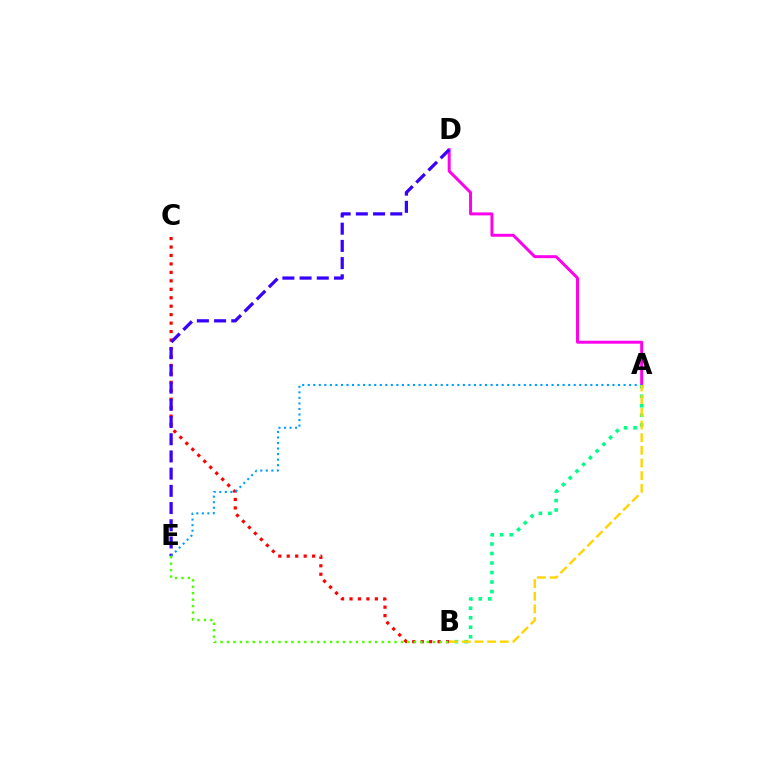{('B', 'C'): [{'color': '#ff0000', 'line_style': 'dotted', 'thickness': 2.3}], ('A', 'D'): [{'color': '#ff00ed', 'line_style': 'solid', 'thickness': 2.14}], ('D', 'E'): [{'color': '#3700ff', 'line_style': 'dashed', 'thickness': 2.34}], ('A', 'E'): [{'color': '#009eff', 'line_style': 'dotted', 'thickness': 1.51}], ('A', 'B'): [{'color': '#00ff86', 'line_style': 'dotted', 'thickness': 2.58}, {'color': '#ffd500', 'line_style': 'dashed', 'thickness': 1.72}], ('B', 'E'): [{'color': '#4fff00', 'line_style': 'dotted', 'thickness': 1.75}]}